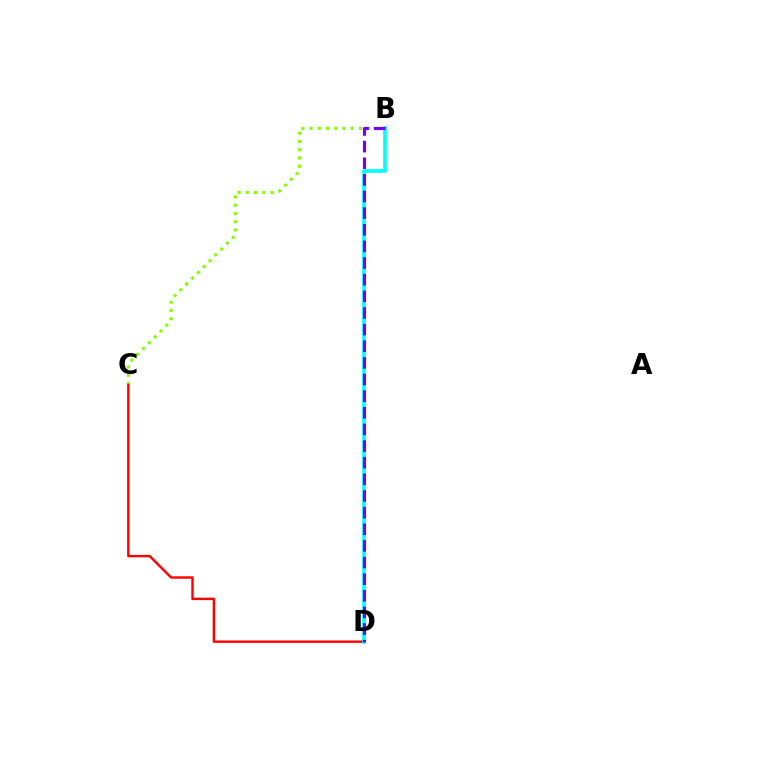{('B', 'C'): [{'color': '#84ff00', 'line_style': 'dotted', 'thickness': 2.24}], ('C', 'D'): [{'color': '#ff0000', 'line_style': 'solid', 'thickness': 1.74}], ('B', 'D'): [{'color': '#00fff6', 'line_style': 'solid', 'thickness': 2.61}, {'color': '#7200ff', 'line_style': 'dashed', 'thickness': 2.26}]}